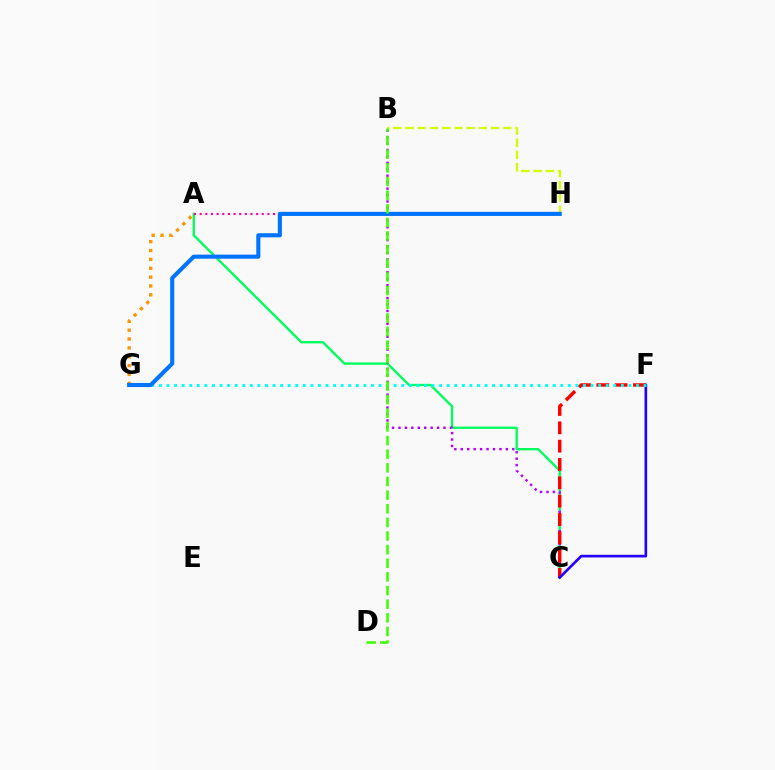{('B', 'H'): [{'color': '#d1ff00', 'line_style': 'dashed', 'thickness': 1.66}], ('A', 'C'): [{'color': '#00ff5c', 'line_style': 'solid', 'thickness': 1.7}], ('B', 'C'): [{'color': '#b900ff', 'line_style': 'dotted', 'thickness': 1.75}], ('A', 'G'): [{'color': '#ff9400', 'line_style': 'dotted', 'thickness': 2.41}], ('C', 'F'): [{'color': '#ff0000', 'line_style': 'dashed', 'thickness': 2.49}, {'color': '#2500ff', 'line_style': 'solid', 'thickness': 1.92}], ('F', 'G'): [{'color': '#00fff6', 'line_style': 'dotted', 'thickness': 2.06}], ('A', 'H'): [{'color': '#ff00ac', 'line_style': 'dotted', 'thickness': 1.53}], ('G', 'H'): [{'color': '#0074ff', 'line_style': 'solid', 'thickness': 2.95}], ('B', 'D'): [{'color': '#3dff00', 'line_style': 'dashed', 'thickness': 1.85}]}